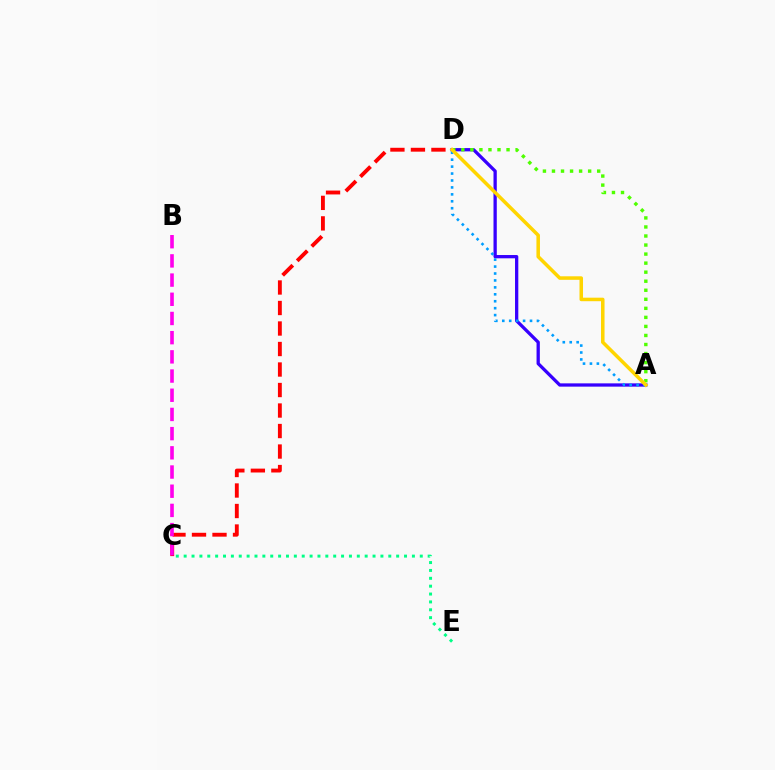{('A', 'D'): [{'color': '#3700ff', 'line_style': 'solid', 'thickness': 2.36}, {'color': '#4fff00', 'line_style': 'dotted', 'thickness': 2.46}, {'color': '#009eff', 'line_style': 'dotted', 'thickness': 1.88}, {'color': '#ffd500', 'line_style': 'solid', 'thickness': 2.54}], ('C', 'D'): [{'color': '#ff0000', 'line_style': 'dashed', 'thickness': 2.79}], ('C', 'E'): [{'color': '#00ff86', 'line_style': 'dotted', 'thickness': 2.14}], ('B', 'C'): [{'color': '#ff00ed', 'line_style': 'dashed', 'thickness': 2.61}]}